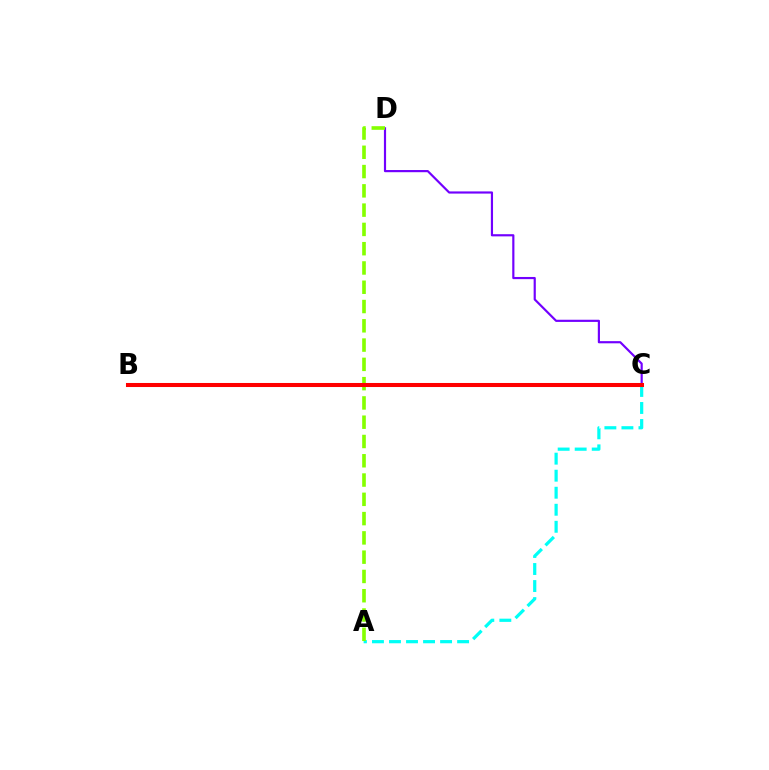{('C', 'D'): [{'color': '#7200ff', 'line_style': 'solid', 'thickness': 1.56}], ('A', 'C'): [{'color': '#00fff6', 'line_style': 'dashed', 'thickness': 2.31}], ('A', 'D'): [{'color': '#84ff00', 'line_style': 'dashed', 'thickness': 2.62}], ('B', 'C'): [{'color': '#ff0000', 'line_style': 'solid', 'thickness': 2.91}]}